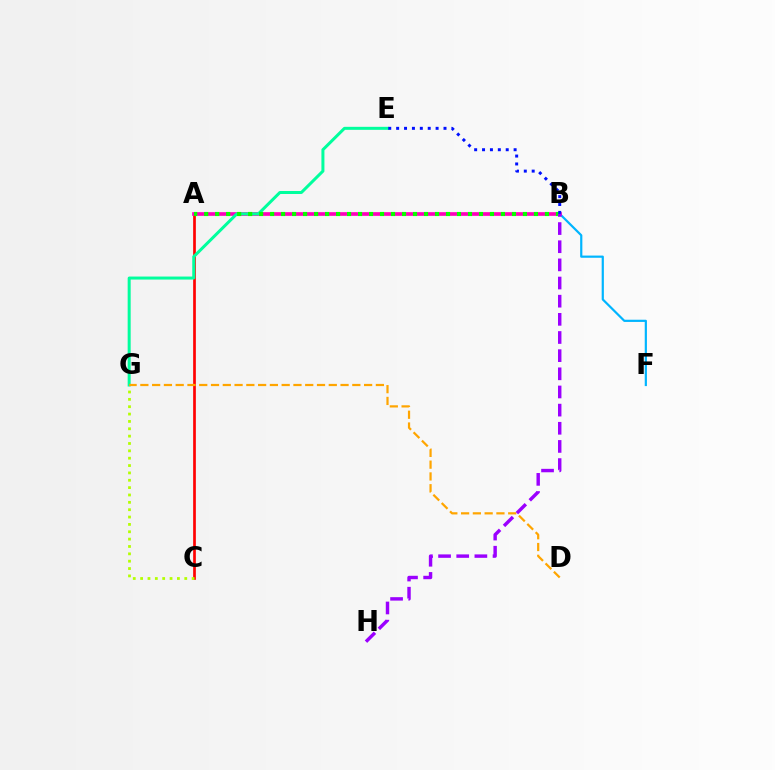{('B', 'F'): [{'color': '#00b5ff', 'line_style': 'solid', 'thickness': 1.58}], ('A', 'C'): [{'color': '#ff0000', 'line_style': 'solid', 'thickness': 1.94}], ('C', 'G'): [{'color': '#b3ff00', 'line_style': 'dotted', 'thickness': 2.0}], ('A', 'B'): [{'color': '#ff00bd', 'line_style': 'solid', 'thickness': 2.65}, {'color': '#08ff00', 'line_style': 'dotted', 'thickness': 2.99}], ('E', 'G'): [{'color': '#00ff9d', 'line_style': 'solid', 'thickness': 2.17}], ('D', 'G'): [{'color': '#ffa500', 'line_style': 'dashed', 'thickness': 1.6}], ('B', 'H'): [{'color': '#9b00ff', 'line_style': 'dashed', 'thickness': 2.47}], ('B', 'E'): [{'color': '#0010ff', 'line_style': 'dotted', 'thickness': 2.14}]}